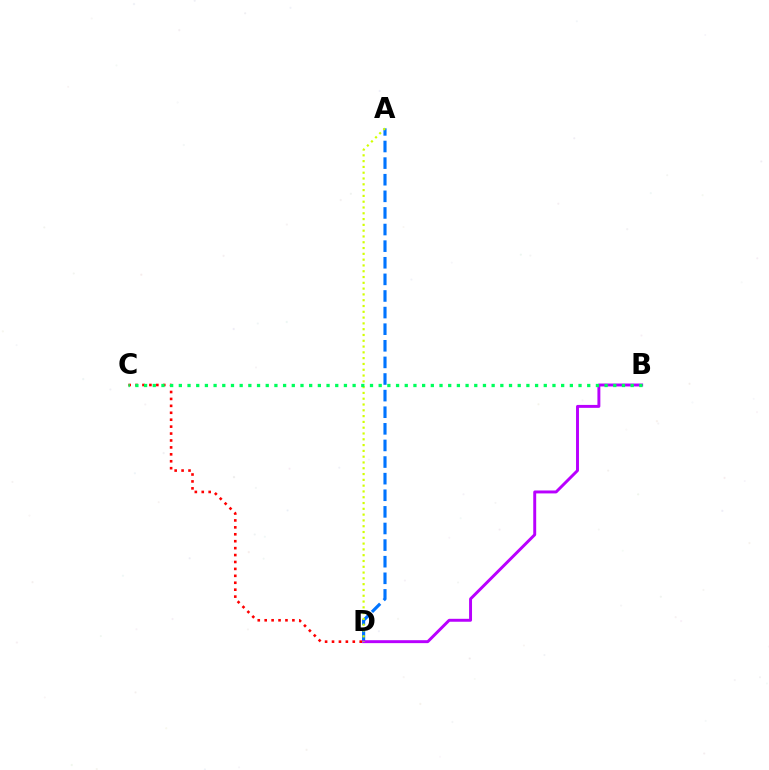{('A', 'D'): [{'color': '#0074ff', 'line_style': 'dashed', 'thickness': 2.26}, {'color': '#d1ff00', 'line_style': 'dotted', 'thickness': 1.57}], ('B', 'D'): [{'color': '#b900ff', 'line_style': 'solid', 'thickness': 2.11}], ('C', 'D'): [{'color': '#ff0000', 'line_style': 'dotted', 'thickness': 1.88}], ('B', 'C'): [{'color': '#00ff5c', 'line_style': 'dotted', 'thickness': 2.36}]}